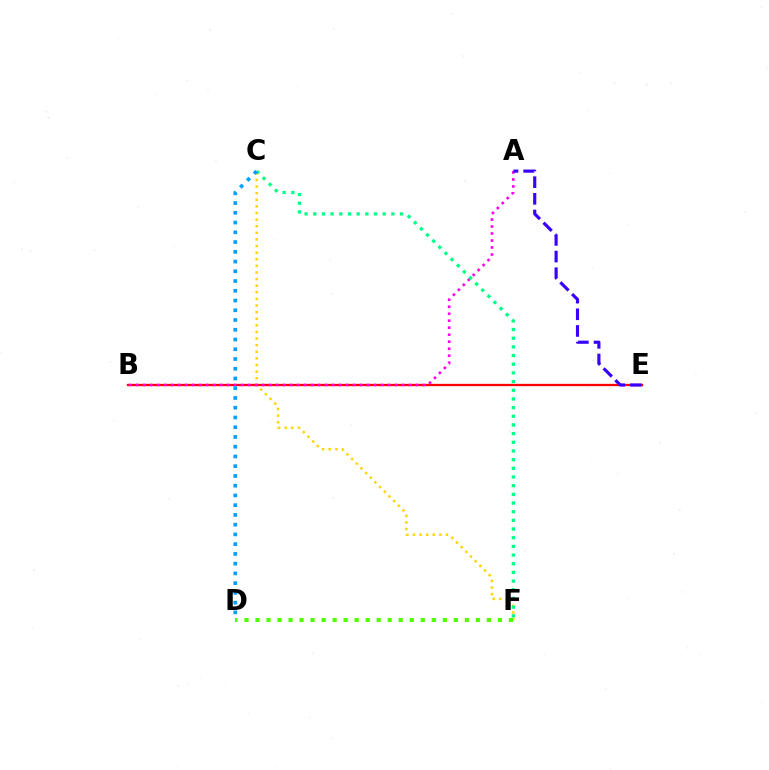{('C', 'F'): [{'color': '#ffd500', 'line_style': 'dotted', 'thickness': 1.8}, {'color': '#00ff86', 'line_style': 'dotted', 'thickness': 2.36}], ('B', 'E'): [{'color': '#ff0000', 'line_style': 'solid', 'thickness': 1.65}], ('A', 'B'): [{'color': '#ff00ed', 'line_style': 'dotted', 'thickness': 1.9}], ('D', 'F'): [{'color': '#4fff00', 'line_style': 'dotted', 'thickness': 2.99}], ('C', 'D'): [{'color': '#009eff', 'line_style': 'dotted', 'thickness': 2.65}], ('A', 'E'): [{'color': '#3700ff', 'line_style': 'dashed', 'thickness': 2.26}]}